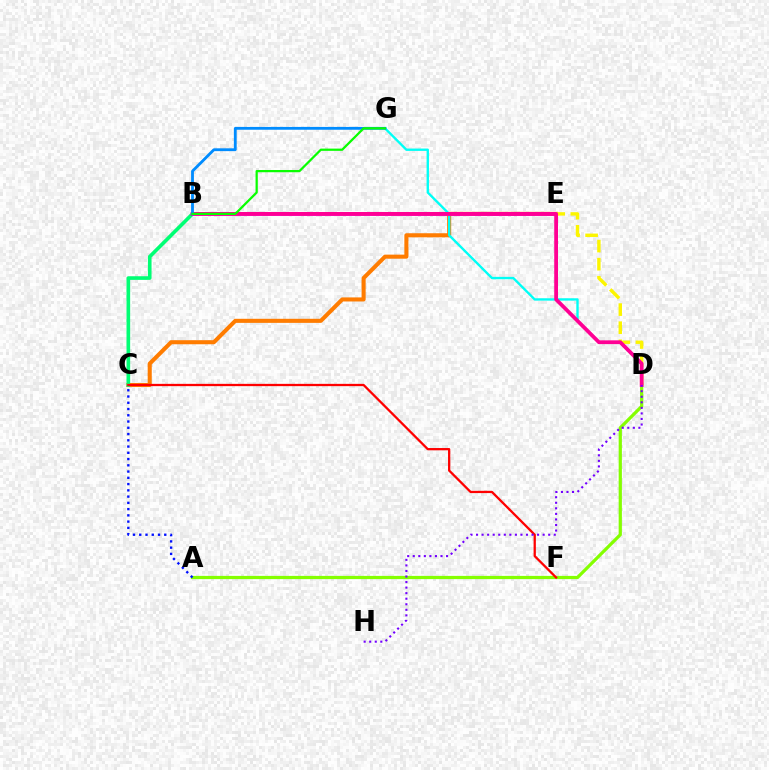{('A', 'D'): [{'color': '#84ff00', 'line_style': 'solid', 'thickness': 2.32}], ('C', 'E'): [{'color': '#ff7c00', 'line_style': 'solid', 'thickness': 2.93}], ('B', 'D'): [{'color': '#fcf500', 'line_style': 'dashed', 'thickness': 2.46}, {'color': '#ff0094', 'line_style': 'solid', 'thickness': 2.72}], ('B', 'C'): [{'color': '#00ff74', 'line_style': 'solid', 'thickness': 2.62}], ('C', 'F'): [{'color': '#ff0000', 'line_style': 'solid', 'thickness': 1.64}], ('A', 'C'): [{'color': '#0010ff', 'line_style': 'dotted', 'thickness': 1.7}], ('D', 'G'): [{'color': '#00fff6', 'line_style': 'solid', 'thickness': 1.7}], ('B', 'E'): [{'color': '#ee00ff', 'line_style': 'solid', 'thickness': 1.88}], ('D', 'H'): [{'color': '#7200ff', 'line_style': 'dotted', 'thickness': 1.51}], ('B', 'G'): [{'color': '#008cff', 'line_style': 'solid', 'thickness': 2.03}, {'color': '#08ff00', 'line_style': 'solid', 'thickness': 1.61}]}